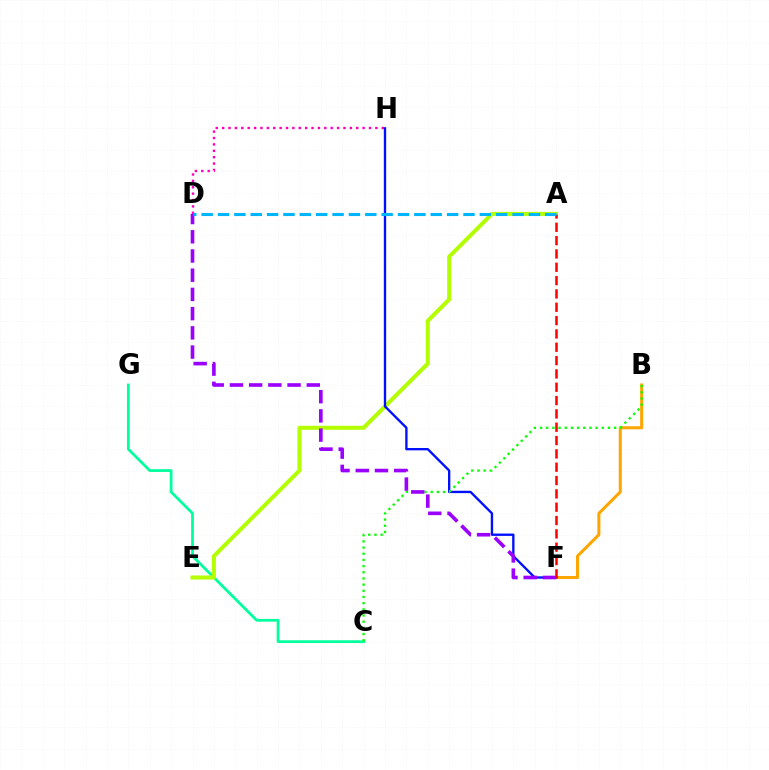{('C', 'G'): [{'color': '#00ff9d', 'line_style': 'solid', 'thickness': 1.99}], ('A', 'E'): [{'color': '#b3ff00', 'line_style': 'solid', 'thickness': 2.9}], ('B', 'F'): [{'color': '#ffa500', 'line_style': 'solid', 'thickness': 2.18}], ('D', 'H'): [{'color': '#ff00bd', 'line_style': 'dotted', 'thickness': 1.73}], ('F', 'H'): [{'color': '#0010ff', 'line_style': 'solid', 'thickness': 1.69}], ('B', 'C'): [{'color': '#08ff00', 'line_style': 'dotted', 'thickness': 1.68}], ('D', 'F'): [{'color': '#9b00ff', 'line_style': 'dashed', 'thickness': 2.61}], ('A', 'F'): [{'color': '#ff0000', 'line_style': 'dashed', 'thickness': 1.81}], ('A', 'D'): [{'color': '#00b5ff', 'line_style': 'dashed', 'thickness': 2.22}]}